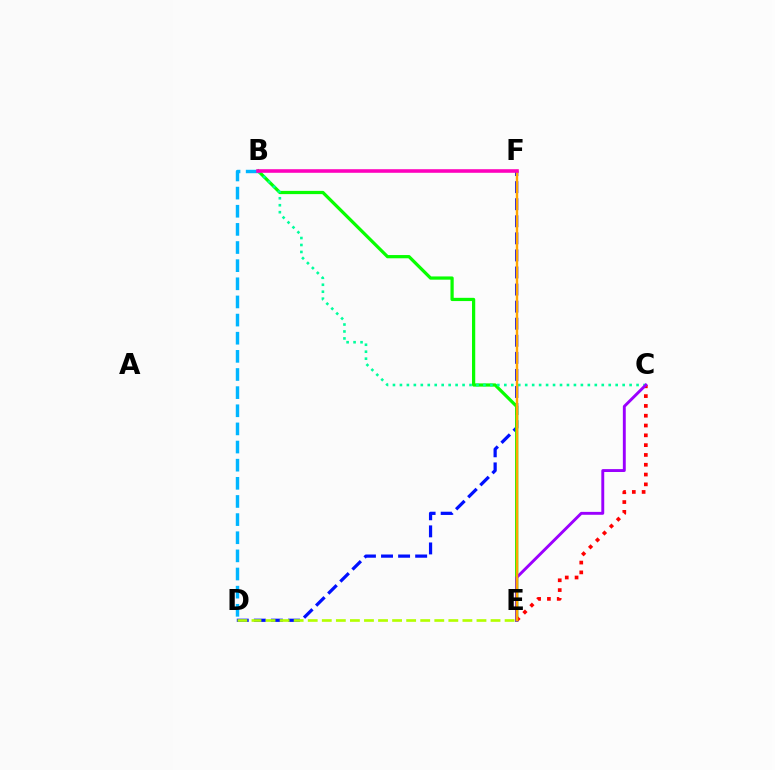{('D', 'F'): [{'color': '#0010ff', 'line_style': 'dashed', 'thickness': 2.32}], ('B', 'E'): [{'color': '#08ff00', 'line_style': 'solid', 'thickness': 2.33}], ('C', 'E'): [{'color': '#ff0000', 'line_style': 'dotted', 'thickness': 2.66}, {'color': '#9b00ff', 'line_style': 'solid', 'thickness': 2.09}], ('B', 'C'): [{'color': '#00ff9d', 'line_style': 'dotted', 'thickness': 1.89}], ('D', 'E'): [{'color': '#b3ff00', 'line_style': 'dashed', 'thickness': 1.91}], ('B', 'D'): [{'color': '#00b5ff', 'line_style': 'dashed', 'thickness': 2.46}], ('E', 'F'): [{'color': '#ffa500', 'line_style': 'solid', 'thickness': 1.73}], ('B', 'F'): [{'color': '#ff00bd', 'line_style': 'solid', 'thickness': 2.58}]}